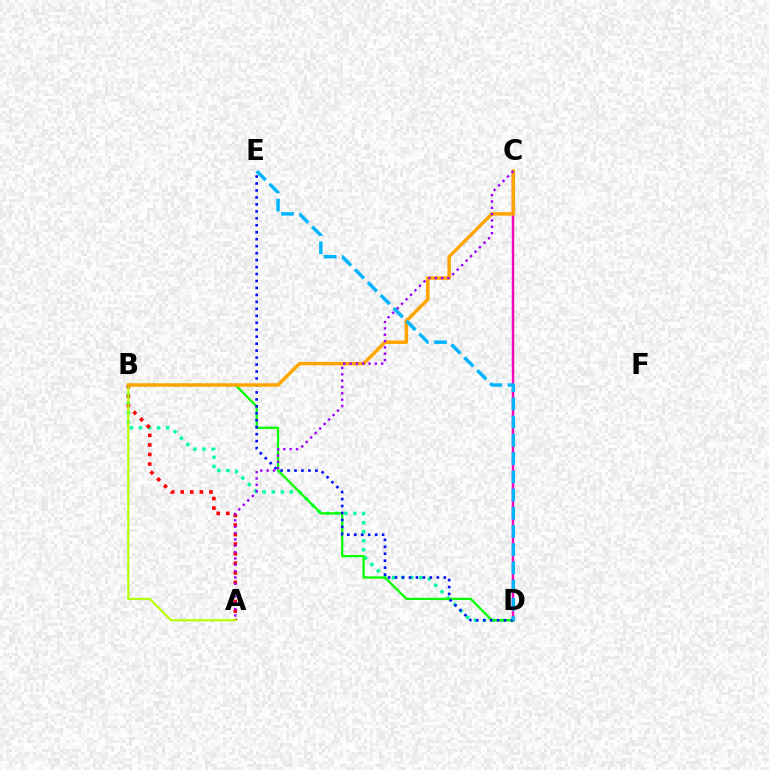{('C', 'D'): [{'color': '#ff00bd', 'line_style': 'solid', 'thickness': 1.74}], ('B', 'D'): [{'color': '#00ff9d', 'line_style': 'dotted', 'thickness': 2.46}, {'color': '#08ff00', 'line_style': 'solid', 'thickness': 1.63}], ('A', 'B'): [{'color': '#ff0000', 'line_style': 'dotted', 'thickness': 2.6}, {'color': '#b3ff00', 'line_style': 'solid', 'thickness': 1.51}], ('D', 'E'): [{'color': '#0010ff', 'line_style': 'dotted', 'thickness': 1.89}, {'color': '#00b5ff', 'line_style': 'dashed', 'thickness': 2.48}], ('B', 'C'): [{'color': '#ffa500', 'line_style': 'solid', 'thickness': 2.5}], ('A', 'C'): [{'color': '#9b00ff', 'line_style': 'dotted', 'thickness': 1.72}]}